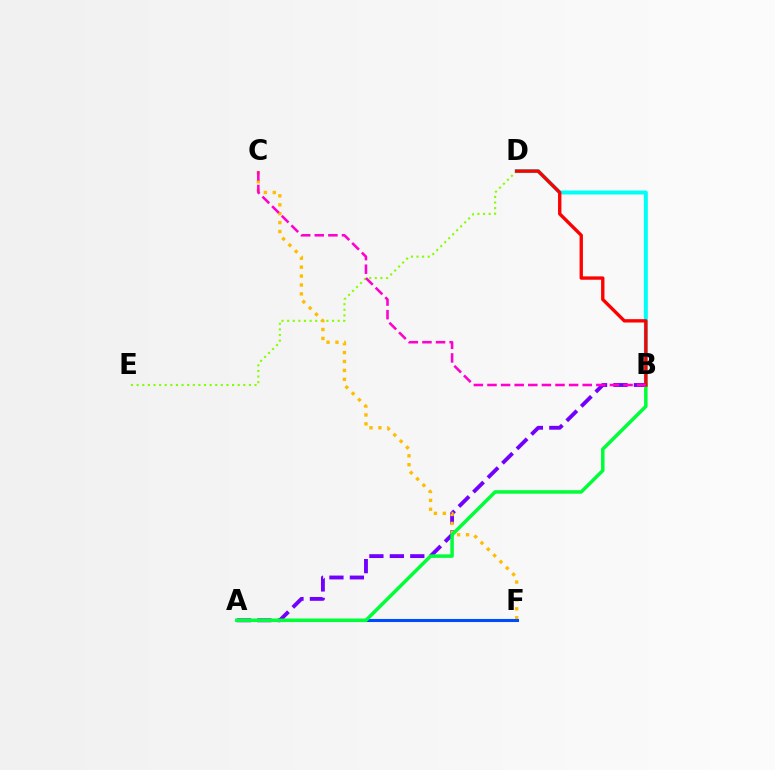{('B', 'D'): [{'color': '#00fff6', 'line_style': 'solid', 'thickness': 2.85}, {'color': '#ff0000', 'line_style': 'solid', 'thickness': 2.42}], ('D', 'E'): [{'color': '#84ff00', 'line_style': 'dotted', 'thickness': 1.53}], ('A', 'B'): [{'color': '#7200ff', 'line_style': 'dashed', 'thickness': 2.78}, {'color': '#00ff39', 'line_style': 'solid', 'thickness': 2.53}], ('C', 'F'): [{'color': '#ffbd00', 'line_style': 'dotted', 'thickness': 2.42}], ('A', 'F'): [{'color': '#004bff', 'line_style': 'solid', 'thickness': 2.22}], ('B', 'C'): [{'color': '#ff00cf', 'line_style': 'dashed', 'thickness': 1.85}]}